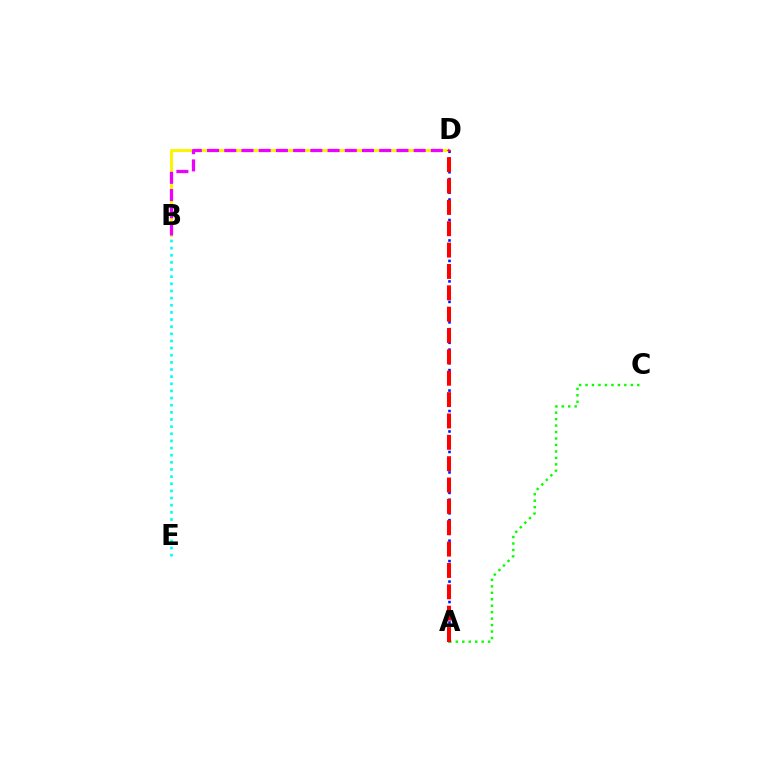{('B', 'D'): [{'color': '#fcf500', 'line_style': 'solid', 'thickness': 2.14}, {'color': '#ee00ff', 'line_style': 'dashed', 'thickness': 2.34}], ('A', 'D'): [{'color': '#0010ff', 'line_style': 'dotted', 'thickness': 1.85}, {'color': '#ff0000', 'line_style': 'dashed', 'thickness': 2.9}], ('A', 'C'): [{'color': '#08ff00', 'line_style': 'dotted', 'thickness': 1.75}], ('B', 'E'): [{'color': '#00fff6', 'line_style': 'dotted', 'thickness': 1.94}]}